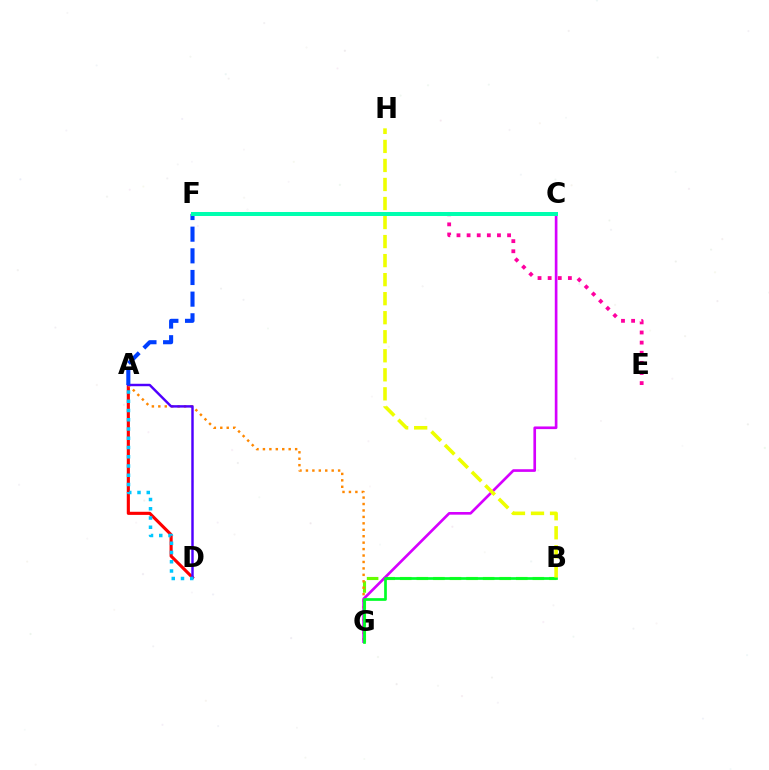{('A', 'D'): [{'color': '#ff0000', 'line_style': 'solid', 'thickness': 2.25}, {'color': '#4f00ff', 'line_style': 'solid', 'thickness': 1.76}, {'color': '#00c7ff', 'line_style': 'dotted', 'thickness': 2.51}], ('B', 'G'): [{'color': '#66ff00', 'line_style': 'dashed', 'thickness': 2.25}, {'color': '#00ff27', 'line_style': 'solid', 'thickness': 1.94}], ('A', 'G'): [{'color': '#ff8800', 'line_style': 'dotted', 'thickness': 1.75}], ('E', 'F'): [{'color': '#ff00a0', 'line_style': 'dotted', 'thickness': 2.75}], ('C', 'G'): [{'color': '#d600ff', 'line_style': 'solid', 'thickness': 1.91}], ('A', 'F'): [{'color': '#003fff', 'line_style': 'dashed', 'thickness': 2.94}], ('B', 'H'): [{'color': '#eeff00', 'line_style': 'dashed', 'thickness': 2.59}], ('C', 'F'): [{'color': '#00ffaf', 'line_style': 'solid', 'thickness': 2.88}]}